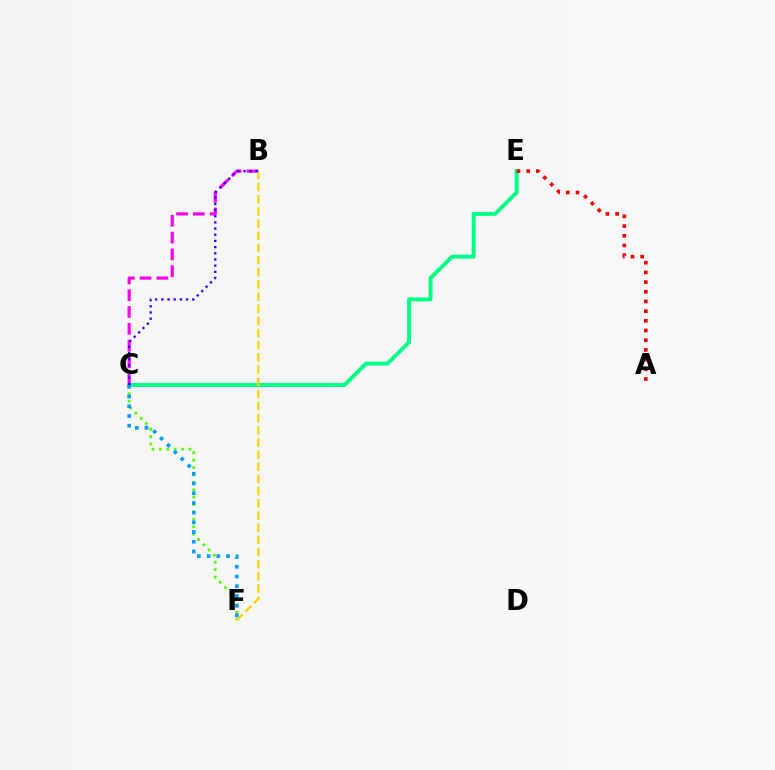{('C', 'F'): [{'color': '#4fff00', 'line_style': 'dotted', 'thickness': 2.01}, {'color': '#009eff', 'line_style': 'dotted', 'thickness': 2.64}], ('C', 'E'): [{'color': '#00ff86', 'line_style': 'solid', 'thickness': 2.83}], ('A', 'E'): [{'color': '#ff0000', 'line_style': 'dotted', 'thickness': 2.63}], ('B', 'C'): [{'color': '#ff00ed', 'line_style': 'dashed', 'thickness': 2.28}, {'color': '#3700ff', 'line_style': 'dotted', 'thickness': 1.68}], ('B', 'F'): [{'color': '#ffd500', 'line_style': 'dashed', 'thickness': 1.65}]}